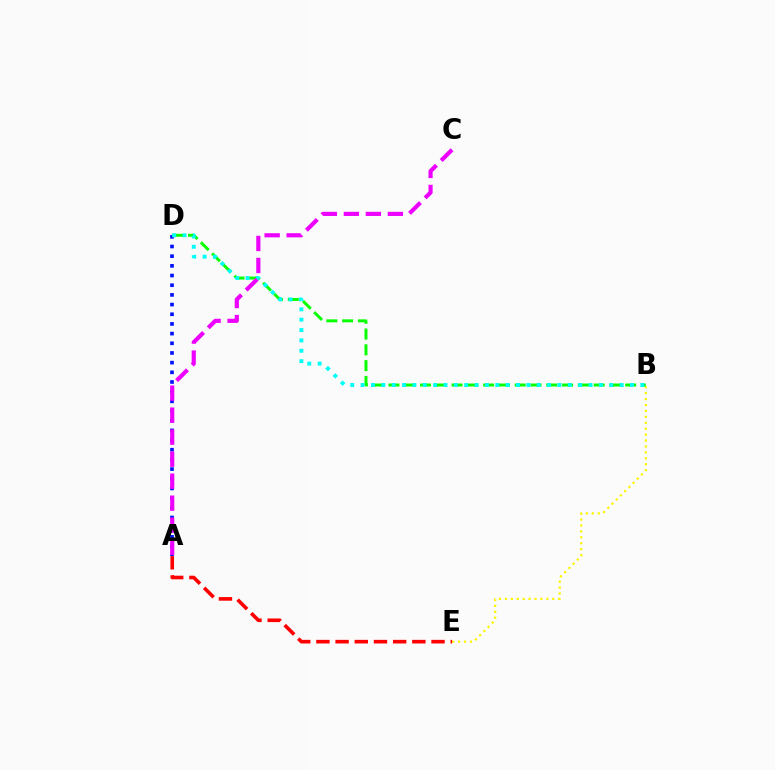{('A', 'D'): [{'color': '#0010ff', 'line_style': 'dotted', 'thickness': 2.63}], ('B', 'E'): [{'color': '#fcf500', 'line_style': 'dotted', 'thickness': 1.61}], ('B', 'D'): [{'color': '#08ff00', 'line_style': 'dashed', 'thickness': 2.14}, {'color': '#00fff6', 'line_style': 'dotted', 'thickness': 2.81}], ('A', 'E'): [{'color': '#ff0000', 'line_style': 'dashed', 'thickness': 2.61}], ('A', 'C'): [{'color': '#ee00ff', 'line_style': 'dashed', 'thickness': 2.99}]}